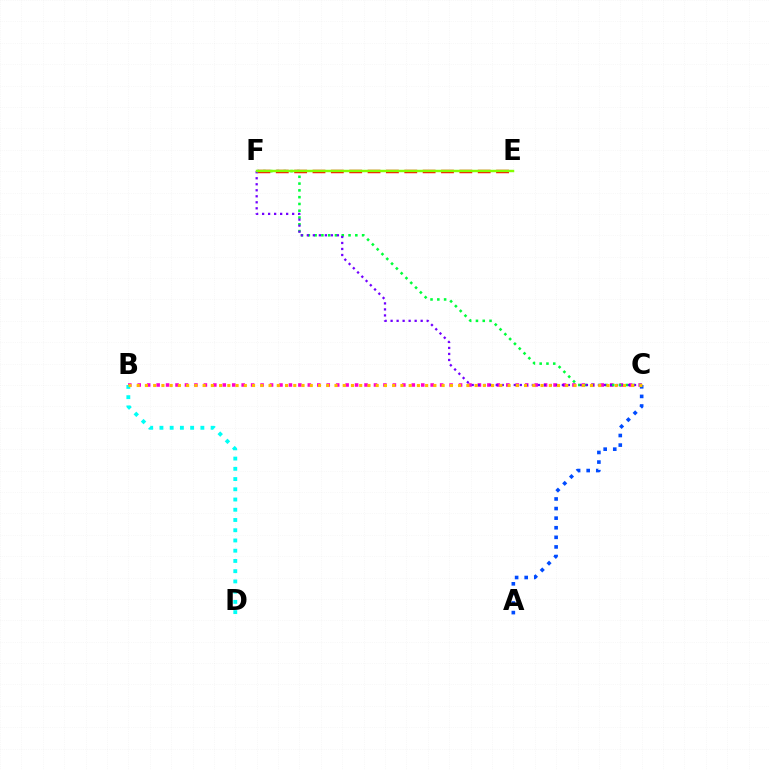{('A', 'C'): [{'color': '#004bff', 'line_style': 'dotted', 'thickness': 2.61}], ('B', 'C'): [{'color': '#ff00cf', 'line_style': 'dotted', 'thickness': 2.57}, {'color': '#ffbd00', 'line_style': 'dotted', 'thickness': 2.24}], ('C', 'F'): [{'color': '#00ff39', 'line_style': 'dotted', 'thickness': 1.84}, {'color': '#7200ff', 'line_style': 'dotted', 'thickness': 1.63}], ('E', 'F'): [{'color': '#ff0000', 'line_style': 'dashed', 'thickness': 2.49}, {'color': '#84ff00', 'line_style': 'solid', 'thickness': 1.77}], ('B', 'D'): [{'color': '#00fff6', 'line_style': 'dotted', 'thickness': 2.78}]}